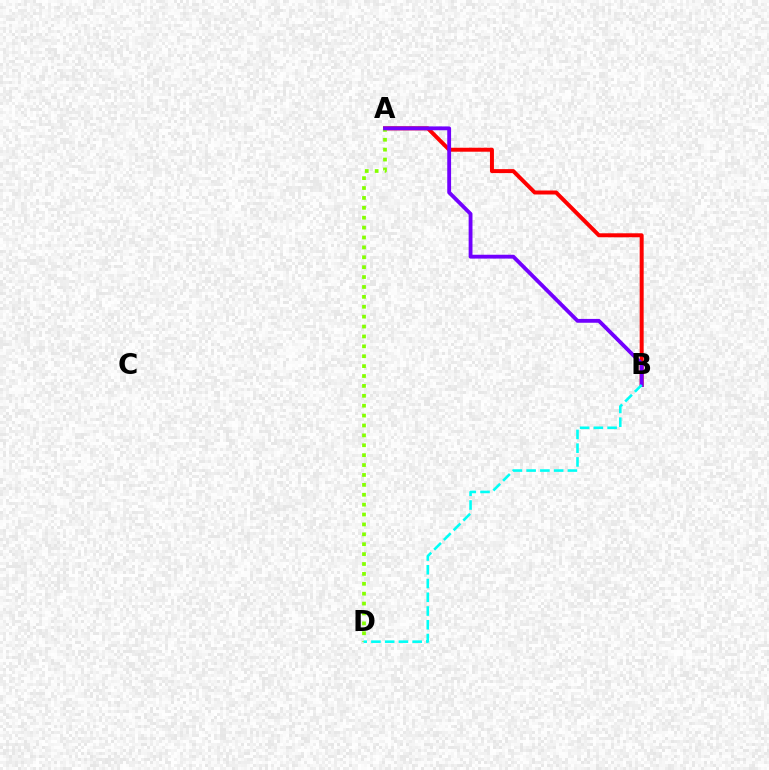{('A', 'B'): [{'color': '#ff0000', 'line_style': 'solid', 'thickness': 2.86}, {'color': '#7200ff', 'line_style': 'solid', 'thickness': 2.76}], ('A', 'D'): [{'color': '#84ff00', 'line_style': 'dotted', 'thickness': 2.69}], ('B', 'D'): [{'color': '#00fff6', 'line_style': 'dashed', 'thickness': 1.87}]}